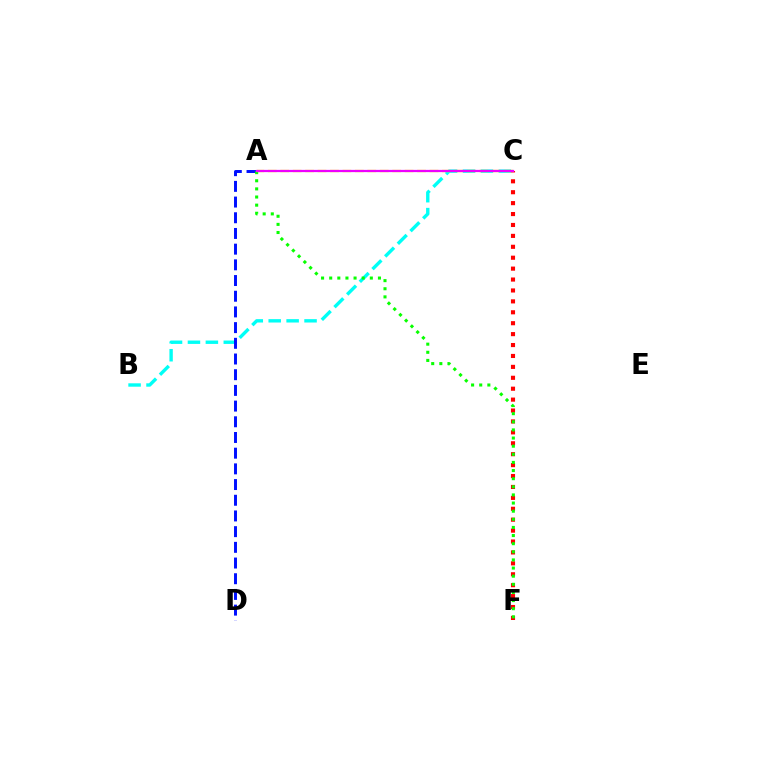{('B', 'C'): [{'color': '#00fff6', 'line_style': 'dashed', 'thickness': 2.43}], ('A', 'C'): [{'color': '#fcf500', 'line_style': 'dashed', 'thickness': 1.69}, {'color': '#ee00ff', 'line_style': 'solid', 'thickness': 1.61}], ('A', 'D'): [{'color': '#0010ff', 'line_style': 'dashed', 'thickness': 2.13}], ('C', 'F'): [{'color': '#ff0000', 'line_style': 'dotted', 'thickness': 2.97}], ('A', 'F'): [{'color': '#08ff00', 'line_style': 'dotted', 'thickness': 2.21}]}